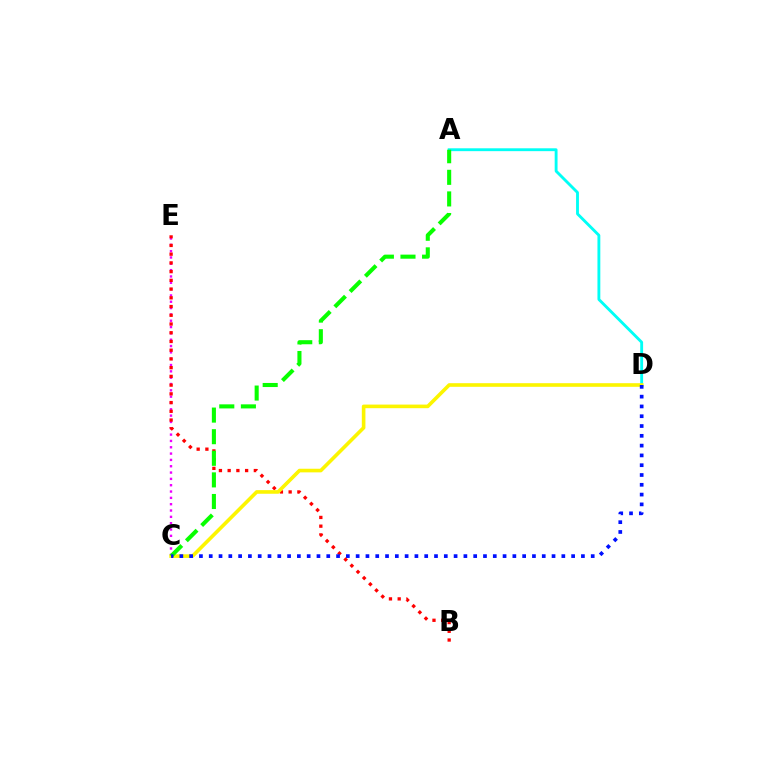{('C', 'E'): [{'color': '#ee00ff', 'line_style': 'dotted', 'thickness': 1.72}], ('A', 'D'): [{'color': '#00fff6', 'line_style': 'solid', 'thickness': 2.06}], ('B', 'E'): [{'color': '#ff0000', 'line_style': 'dotted', 'thickness': 2.37}], ('C', 'D'): [{'color': '#fcf500', 'line_style': 'solid', 'thickness': 2.6}, {'color': '#0010ff', 'line_style': 'dotted', 'thickness': 2.66}], ('A', 'C'): [{'color': '#08ff00', 'line_style': 'dashed', 'thickness': 2.93}]}